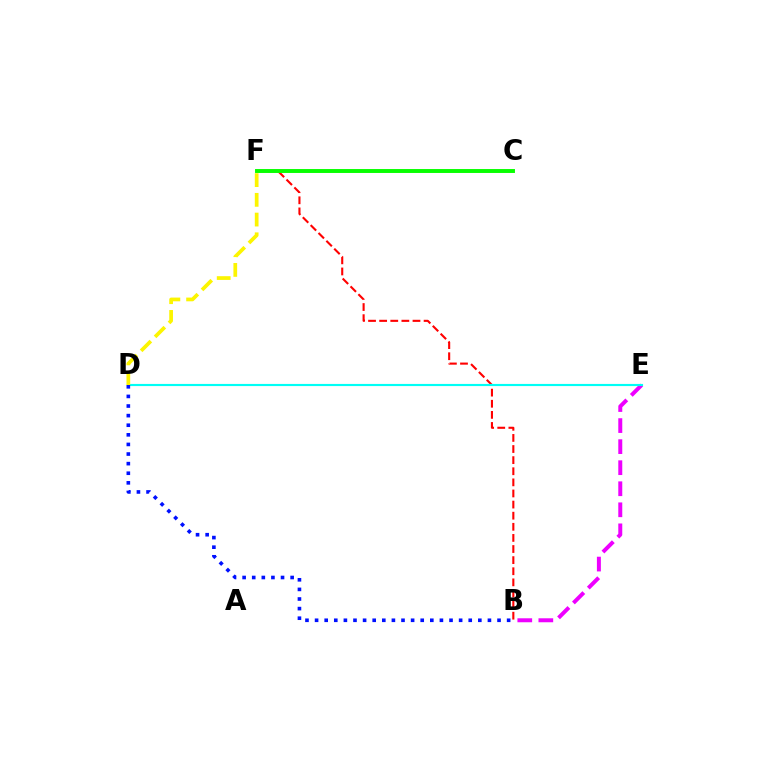{('B', 'F'): [{'color': '#ff0000', 'line_style': 'dashed', 'thickness': 1.51}], ('B', 'E'): [{'color': '#ee00ff', 'line_style': 'dashed', 'thickness': 2.86}], ('D', 'E'): [{'color': '#00fff6', 'line_style': 'solid', 'thickness': 1.55}], ('B', 'D'): [{'color': '#0010ff', 'line_style': 'dotted', 'thickness': 2.61}], ('C', 'F'): [{'color': '#08ff00', 'line_style': 'solid', 'thickness': 2.82}], ('D', 'F'): [{'color': '#fcf500', 'line_style': 'dashed', 'thickness': 2.68}]}